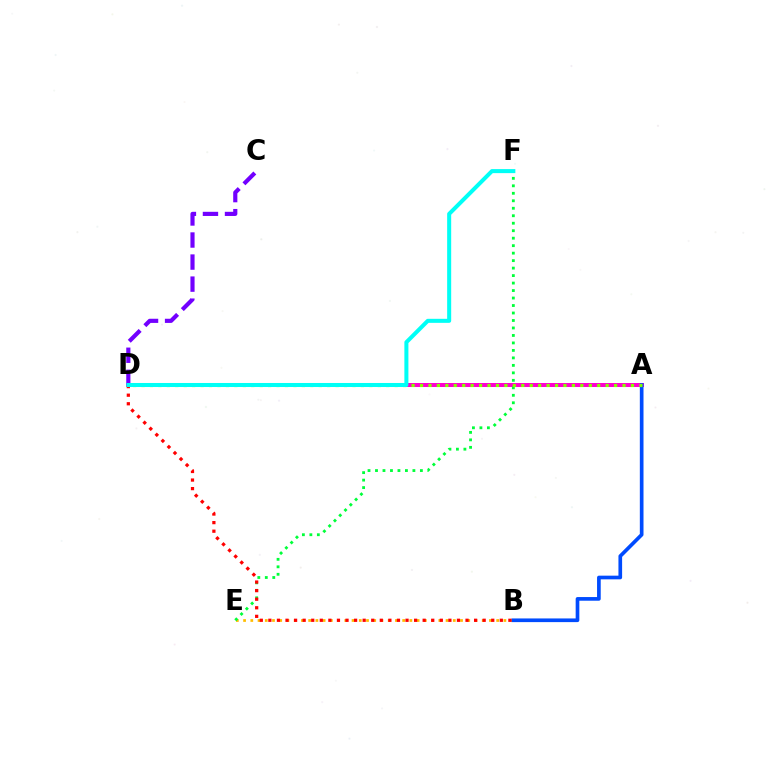{('B', 'E'): [{'color': '#ffbd00', 'line_style': 'dotted', 'thickness': 1.96}], ('A', 'D'): [{'color': '#ff00cf', 'line_style': 'solid', 'thickness': 2.88}, {'color': '#84ff00', 'line_style': 'dotted', 'thickness': 2.29}], ('A', 'B'): [{'color': '#004bff', 'line_style': 'solid', 'thickness': 2.65}], ('E', 'F'): [{'color': '#00ff39', 'line_style': 'dotted', 'thickness': 2.03}], ('B', 'D'): [{'color': '#ff0000', 'line_style': 'dotted', 'thickness': 2.33}], ('C', 'D'): [{'color': '#7200ff', 'line_style': 'dashed', 'thickness': 3.0}], ('D', 'F'): [{'color': '#00fff6', 'line_style': 'solid', 'thickness': 2.9}]}